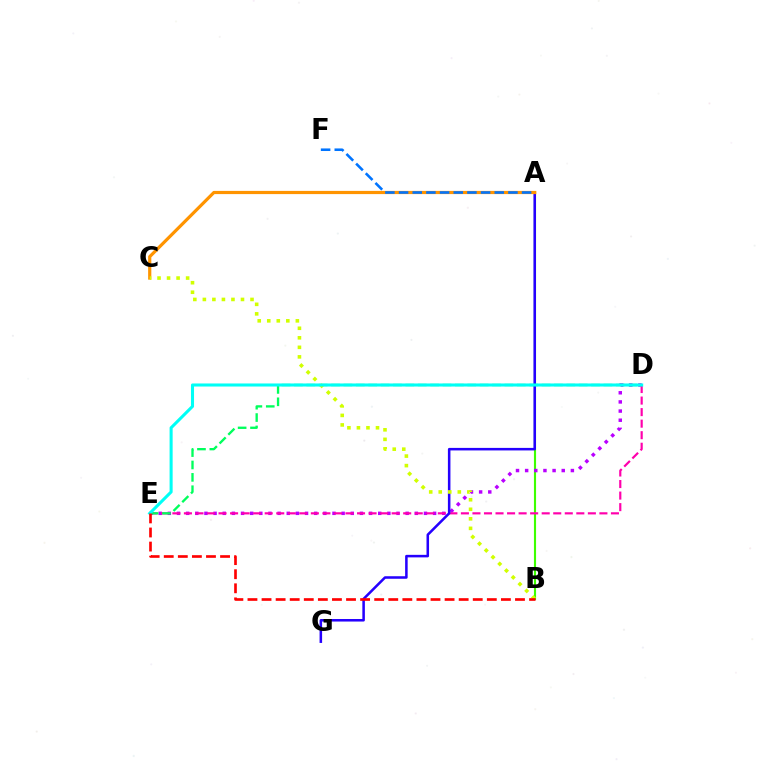{('A', 'B'): [{'color': '#3dff00', 'line_style': 'solid', 'thickness': 1.54}], ('D', 'E'): [{'color': '#b900ff', 'line_style': 'dotted', 'thickness': 2.49}, {'color': '#ff00ac', 'line_style': 'dashed', 'thickness': 1.57}, {'color': '#00ff5c', 'line_style': 'dashed', 'thickness': 1.68}, {'color': '#00fff6', 'line_style': 'solid', 'thickness': 2.21}], ('A', 'G'): [{'color': '#2500ff', 'line_style': 'solid', 'thickness': 1.83}], ('A', 'C'): [{'color': '#ff9400', 'line_style': 'solid', 'thickness': 2.3}], ('B', 'C'): [{'color': '#d1ff00', 'line_style': 'dotted', 'thickness': 2.59}], ('A', 'F'): [{'color': '#0074ff', 'line_style': 'dashed', 'thickness': 1.86}], ('B', 'E'): [{'color': '#ff0000', 'line_style': 'dashed', 'thickness': 1.91}]}